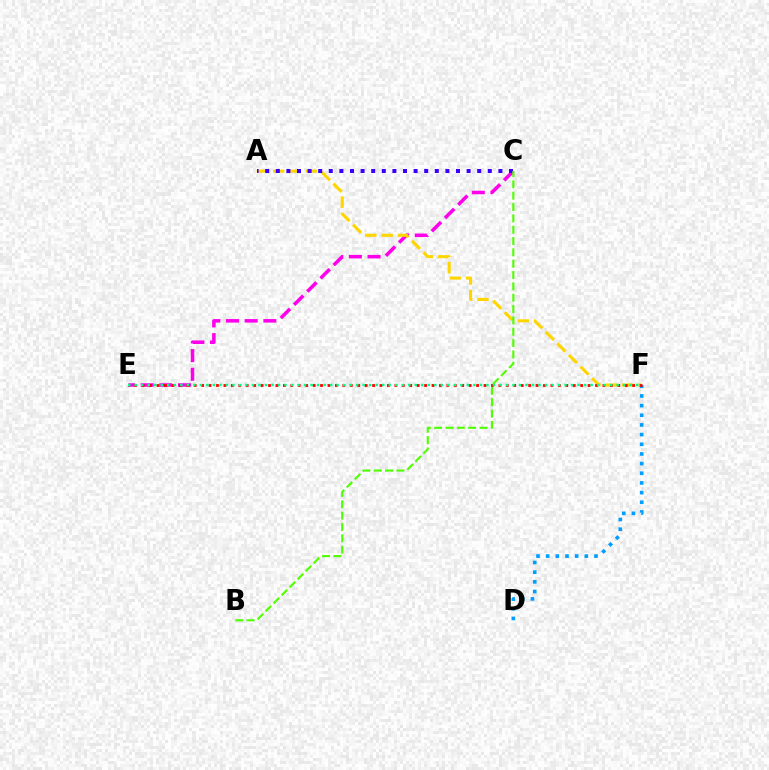{('C', 'E'): [{'color': '#ff00ed', 'line_style': 'dashed', 'thickness': 2.54}], ('A', 'F'): [{'color': '#ffd500', 'line_style': 'dashed', 'thickness': 2.23}], ('A', 'C'): [{'color': '#3700ff', 'line_style': 'dotted', 'thickness': 2.88}], ('D', 'F'): [{'color': '#009eff', 'line_style': 'dotted', 'thickness': 2.63}], ('E', 'F'): [{'color': '#ff0000', 'line_style': 'dotted', 'thickness': 2.02}, {'color': '#00ff86', 'line_style': 'dotted', 'thickness': 1.77}], ('B', 'C'): [{'color': '#4fff00', 'line_style': 'dashed', 'thickness': 1.54}]}